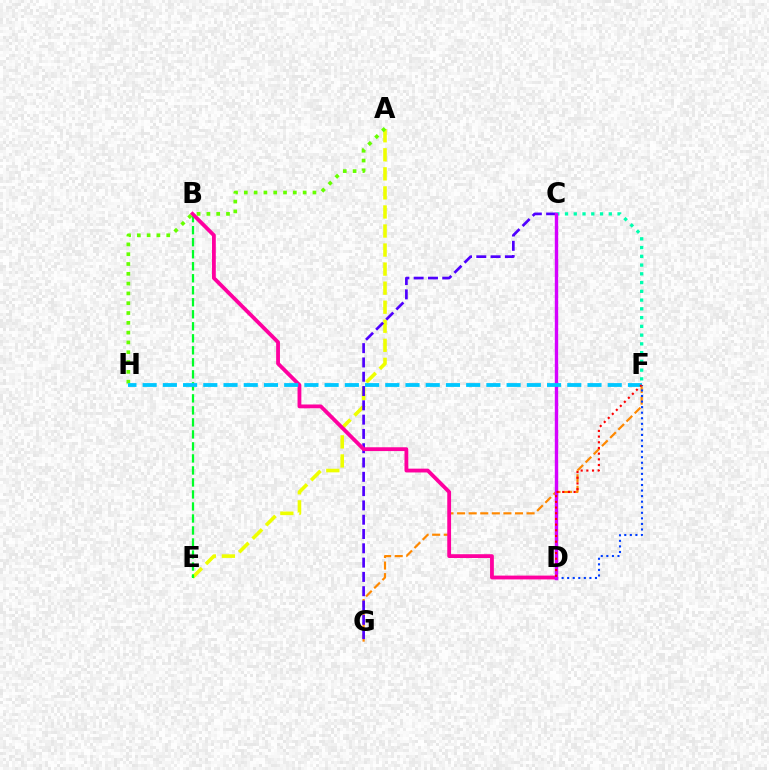{('A', 'E'): [{'color': '#eeff00', 'line_style': 'dashed', 'thickness': 2.59}], ('F', 'G'): [{'color': '#ff8800', 'line_style': 'dashed', 'thickness': 1.57}], ('D', 'F'): [{'color': '#003fff', 'line_style': 'dotted', 'thickness': 1.51}, {'color': '#ff0000', 'line_style': 'dotted', 'thickness': 1.55}], ('C', 'G'): [{'color': '#4f00ff', 'line_style': 'dashed', 'thickness': 1.94}], ('B', 'E'): [{'color': '#00ff27', 'line_style': 'dashed', 'thickness': 1.63}], ('C', 'F'): [{'color': '#00ffaf', 'line_style': 'dotted', 'thickness': 2.38}], ('B', 'D'): [{'color': '#ff00a0', 'line_style': 'solid', 'thickness': 2.74}], ('C', 'D'): [{'color': '#d600ff', 'line_style': 'solid', 'thickness': 2.45}], ('A', 'H'): [{'color': '#66ff00', 'line_style': 'dotted', 'thickness': 2.66}], ('F', 'H'): [{'color': '#00c7ff', 'line_style': 'dashed', 'thickness': 2.75}]}